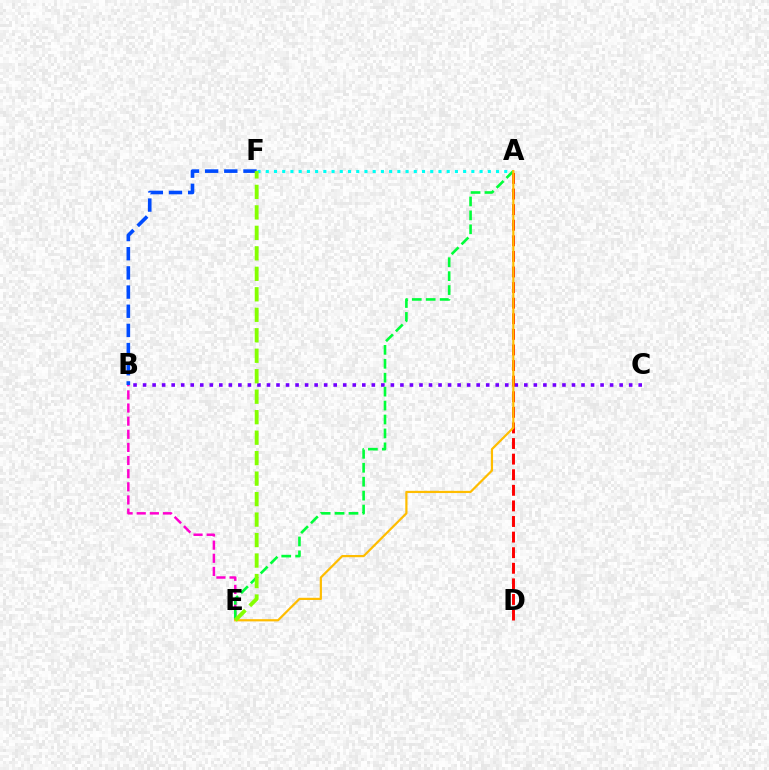{('B', 'C'): [{'color': '#7200ff', 'line_style': 'dotted', 'thickness': 2.59}], ('B', 'F'): [{'color': '#004bff', 'line_style': 'dashed', 'thickness': 2.6}], ('A', 'F'): [{'color': '#00fff6', 'line_style': 'dotted', 'thickness': 2.23}], ('B', 'E'): [{'color': '#ff00cf', 'line_style': 'dashed', 'thickness': 1.78}], ('A', 'E'): [{'color': '#00ff39', 'line_style': 'dashed', 'thickness': 1.89}, {'color': '#ffbd00', 'line_style': 'solid', 'thickness': 1.59}], ('A', 'D'): [{'color': '#ff0000', 'line_style': 'dashed', 'thickness': 2.12}], ('E', 'F'): [{'color': '#84ff00', 'line_style': 'dashed', 'thickness': 2.78}]}